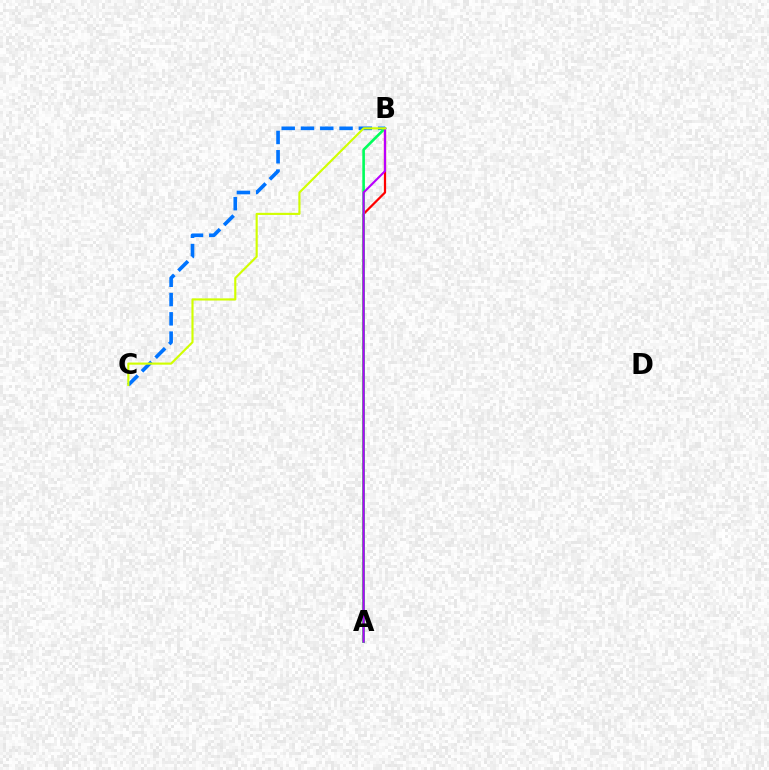{('B', 'C'): [{'color': '#0074ff', 'line_style': 'dashed', 'thickness': 2.62}, {'color': '#d1ff00', 'line_style': 'solid', 'thickness': 1.54}], ('A', 'B'): [{'color': '#ff0000', 'line_style': 'solid', 'thickness': 1.61}, {'color': '#00ff5c', 'line_style': 'solid', 'thickness': 1.89}, {'color': '#b900ff', 'line_style': 'solid', 'thickness': 1.54}]}